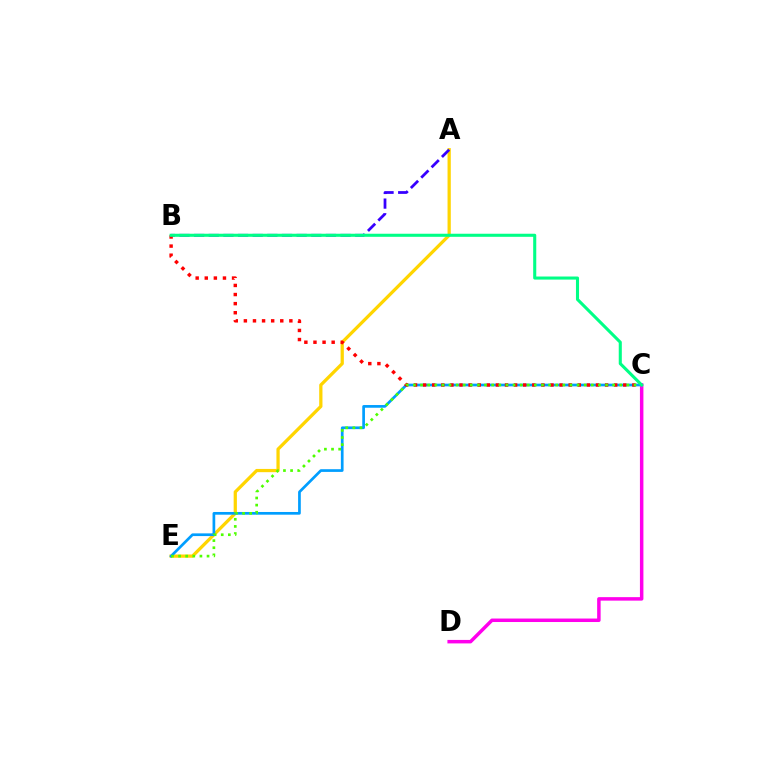{('A', 'E'): [{'color': '#ffd500', 'line_style': 'solid', 'thickness': 2.34}], ('C', 'E'): [{'color': '#009eff', 'line_style': 'solid', 'thickness': 1.95}, {'color': '#4fff00', 'line_style': 'dotted', 'thickness': 1.93}], ('A', 'B'): [{'color': '#3700ff', 'line_style': 'dashed', 'thickness': 1.99}], ('B', 'C'): [{'color': '#ff0000', 'line_style': 'dotted', 'thickness': 2.47}, {'color': '#00ff86', 'line_style': 'solid', 'thickness': 2.22}], ('C', 'D'): [{'color': '#ff00ed', 'line_style': 'solid', 'thickness': 2.51}]}